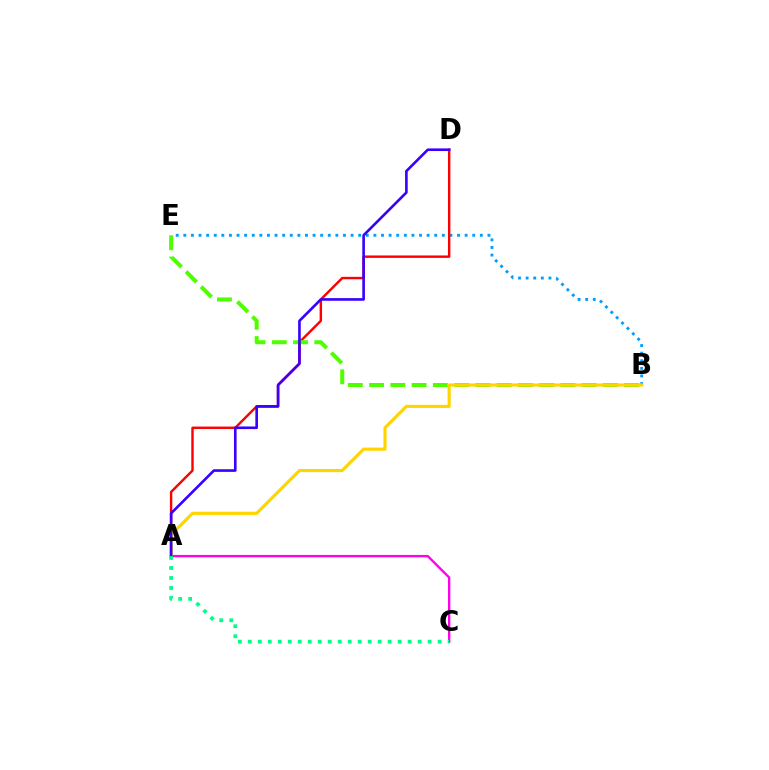{('A', 'C'): [{'color': '#ff00ed', 'line_style': 'solid', 'thickness': 1.69}, {'color': '#00ff86', 'line_style': 'dotted', 'thickness': 2.71}], ('B', 'E'): [{'color': '#009eff', 'line_style': 'dotted', 'thickness': 2.07}, {'color': '#4fff00', 'line_style': 'dashed', 'thickness': 2.89}], ('A', 'D'): [{'color': '#ff0000', 'line_style': 'solid', 'thickness': 1.74}, {'color': '#3700ff', 'line_style': 'solid', 'thickness': 1.89}], ('A', 'B'): [{'color': '#ffd500', 'line_style': 'solid', 'thickness': 2.26}]}